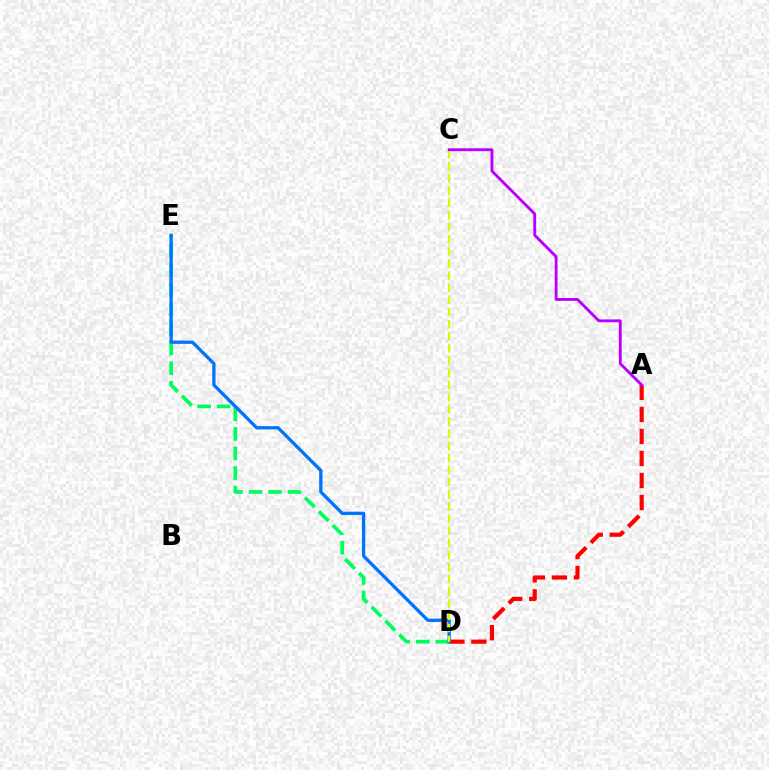{('D', 'E'): [{'color': '#00ff5c', 'line_style': 'dashed', 'thickness': 2.66}, {'color': '#0074ff', 'line_style': 'solid', 'thickness': 2.38}], ('A', 'D'): [{'color': '#ff0000', 'line_style': 'dashed', 'thickness': 2.99}], ('C', 'D'): [{'color': '#d1ff00', 'line_style': 'dashed', 'thickness': 1.65}], ('A', 'C'): [{'color': '#b900ff', 'line_style': 'solid', 'thickness': 2.06}]}